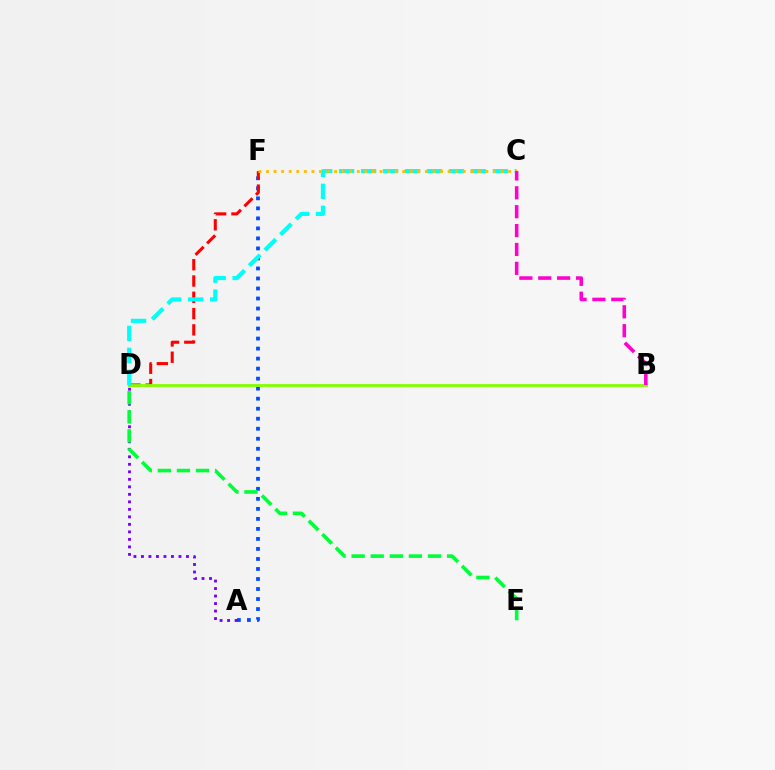{('A', 'F'): [{'color': '#004bff', 'line_style': 'dotted', 'thickness': 2.72}], ('D', 'F'): [{'color': '#ff0000', 'line_style': 'dashed', 'thickness': 2.21}], ('B', 'D'): [{'color': '#84ff00', 'line_style': 'solid', 'thickness': 2.03}], ('A', 'D'): [{'color': '#7200ff', 'line_style': 'dotted', 'thickness': 2.04}], ('C', 'D'): [{'color': '#00fff6', 'line_style': 'dashed', 'thickness': 2.98}], ('C', 'F'): [{'color': '#ffbd00', 'line_style': 'dotted', 'thickness': 2.06}], ('D', 'E'): [{'color': '#00ff39', 'line_style': 'dashed', 'thickness': 2.59}], ('B', 'C'): [{'color': '#ff00cf', 'line_style': 'dashed', 'thickness': 2.57}]}